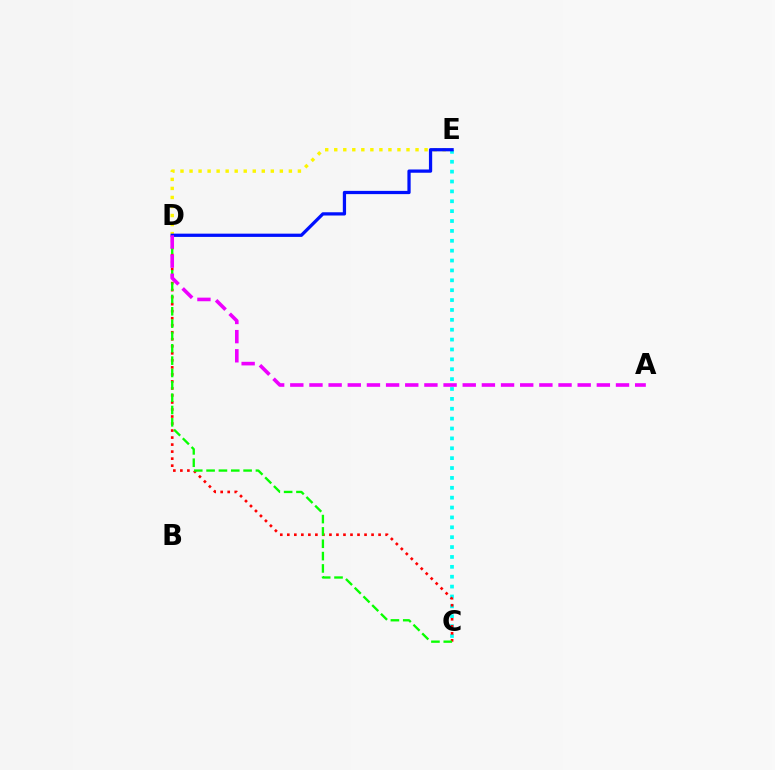{('D', 'E'): [{'color': '#fcf500', 'line_style': 'dotted', 'thickness': 2.45}, {'color': '#0010ff', 'line_style': 'solid', 'thickness': 2.34}], ('C', 'E'): [{'color': '#00fff6', 'line_style': 'dotted', 'thickness': 2.68}], ('C', 'D'): [{'color': '#ff0000', 'line_style': 'dotted', 'thickness': 1.91}, {'color': '#08ff00', 'line_style': 'dashed', 'thickness': 1.68}], ('A', 'D'): [{'color': '#ee00ff', 'line_style': 'dashed', 'thickness': 2.6}]}